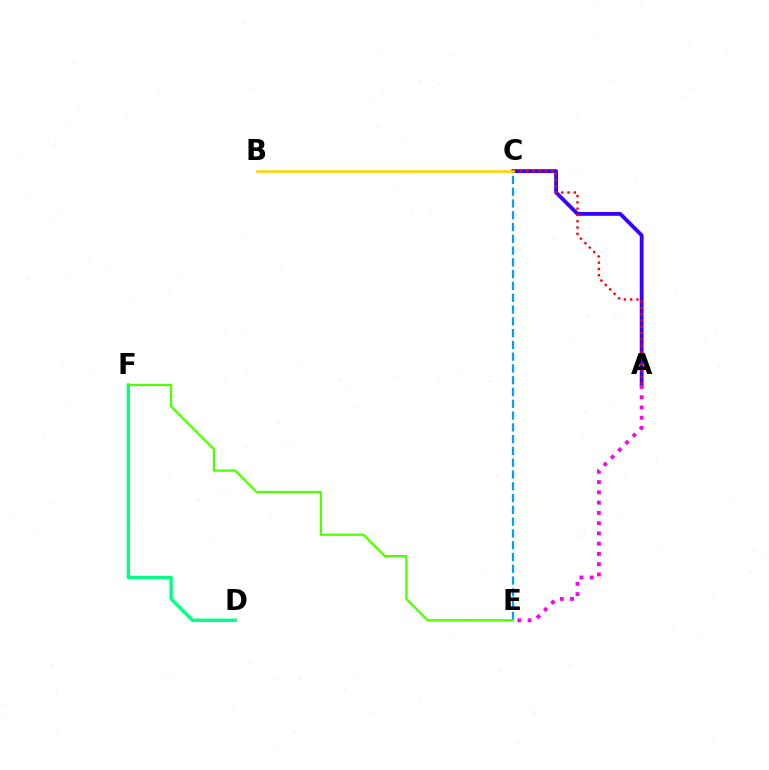{('D', 'F'): [{'color': '#00ff86', 'line_style': 'solid', 'thickness': 2.41}], ('A', 'C'): [{'color': '#3700ff', 'line_style': 'solid', 'thickness': 2.76}, {'color': '#ff0000', 'line_style': 'dotted', 'thickness': 1.71}], ('C', 'E'): [{'color': '#009eff', 'line_style': 'dashed', 'thickness': 1.6}], ('B', 'C'): [{'color': '#ffd500', 'line_style': 'solid', 'thickness': 1.85}], ('E', 'F'): [{'color': '#4fff00', 'line_style': 'solid', 'thickness': 1.59}], ('A', 'E'): [{'color': '#ff00ed', 'line_style': 'dotted', 'thickness': 2.79}]}